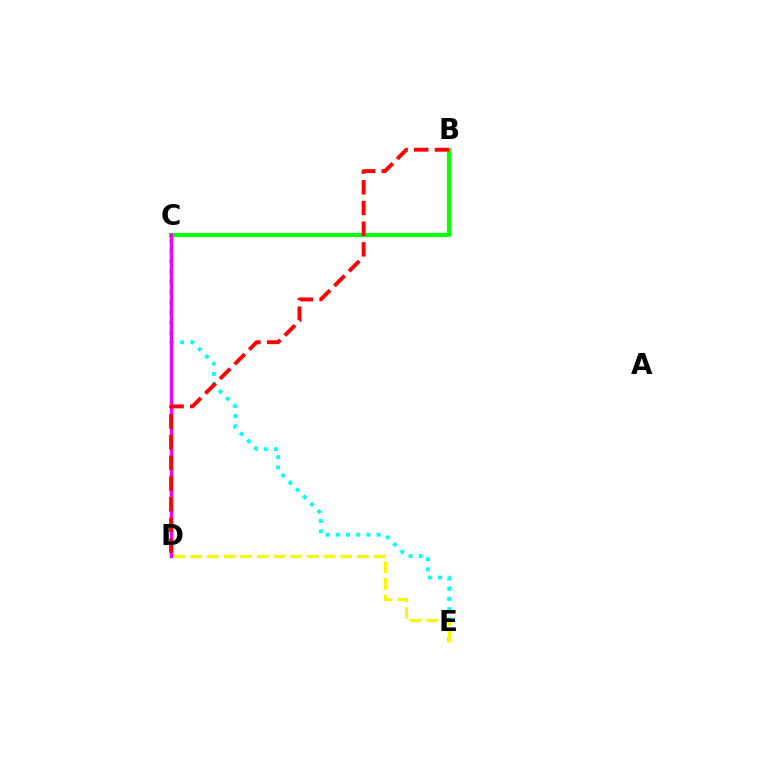{('B', 'C'): [{'color': '#08ff00', 'line_style': 'solid', 'thickness': 2.96}], ('C', 'E'): [{'color': '#00fff6', 'line_style': 'dotted', 'thickness': 2.77}], ('C', 'D'): [{'color': '#0010ff', 'line_style': 'solid', 'thickness': 1.99}, {'color': '#ee00ff', 'line_style': 'solid', 'thickness': 2.45}], ('D', 'E'): [{'color': '#fcf500', 'line_style': 'dashed', 'thickness': 2.27}], ('B', 'D'): [{'color': '#ff0000', 'line_style': 'dashed', 'thickness': 2.81}]}